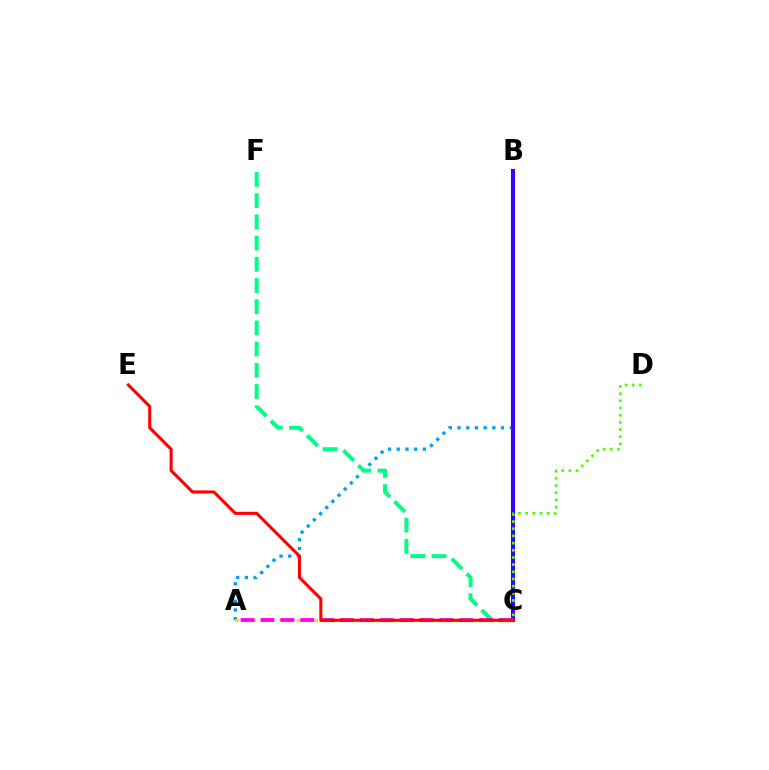{('A', 'B'): [{'color': '#009eff', 'line_style': 'dotted', 'thickness': 2.36}], ('C', 'F'): [{'color': '#00ff86', 'line_style': 'dashed', 'thickness': 2.88}], ('B', 'C'): [{'color': '#3700ff', 'line_style': 'solid', 'thickness': 2.95}], ('A', 'C'): [{'color': '#ffd500', 'line_style': 'dotted', 'thickness': 2.39}, {'color': '#ff00ed', 'line_style': 'dashed', 'thickness': 2.7}], ('C', 'E'): [{'color': '#ff0000', 'line_style': 'solid', 'thickness': 2.2}], ('C', 'D'): [{'color': '#4fff00', 'line_style': 'dotted', 'thickness': 1.95}]}